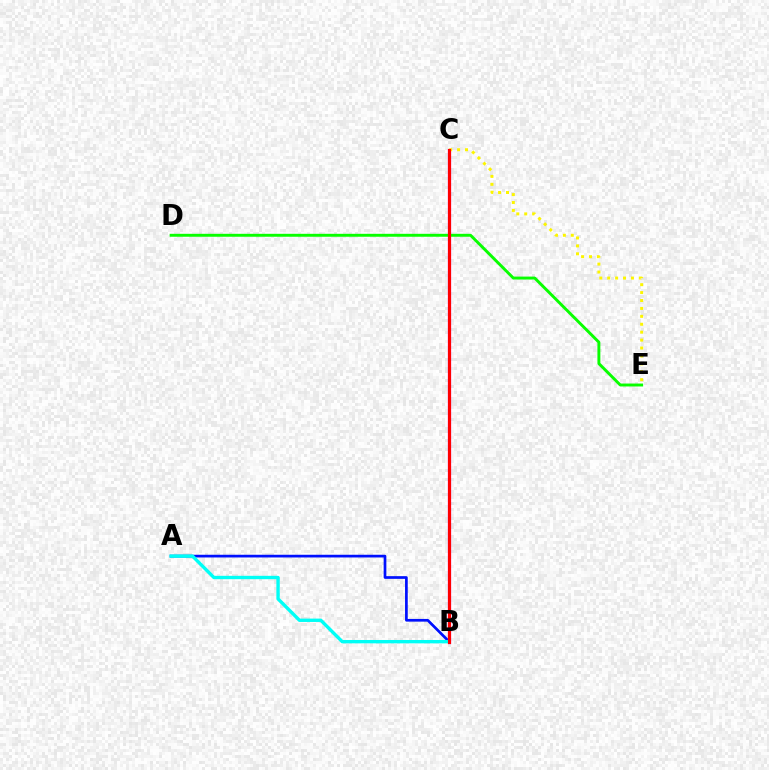{('A', 'B'): [{'color': '#0010ff', 'line_style': 'solid', 'thickness': 1.95}, {'color': '#00fff6', 'line_style': 'solid', 'thickness': 2.42}], ('B', 'C'): [{'color': '#ee00ff', 'line_style': 'solid', 'thickness': 2.31}, {'color': '#ff0000', 'line_style': 'solid', 'thickness': 2.23}], ('D', 'E'): [{'color': '#08ff00', 'line_style': 'solid', 'thickness': 2.11}], ('C', 'E'): [{'color': '#fcf500', 'line_style': 'dotted', 'thickness': 2.15}]}